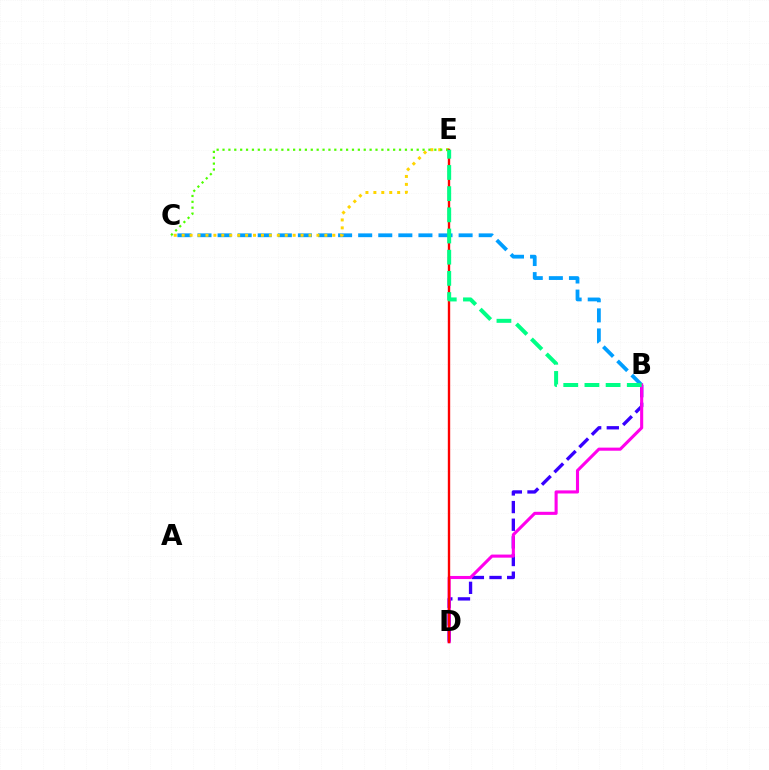{('B', 'C'): [{'color': '#009eff', 'line_style': 'dashed', 'thickness': 2.73}], ('C', 'E'): [{'color': '#ffd500', 'line_style': 'dotted', 'thickness': 2.15}, {'color': '#4fff00', 'line_style': 'dotted', 'thickness': 1.6}], ('B', 'D'): [{'color': '#3700ff', 'line_style': 'dashed', 'thickness': 2.4}, {'color': '#ff00ed', 'line_style': 'solid', 'thickness': 2.23}], ('D', 'E'): [{'color': '#ff0000', 'line_style': 'solid', 'thickness': 1.71}], ('B', 'E'): [{'color': '#00ff86', 'line_style': 'dashed', 'thickness': 2.88}]}